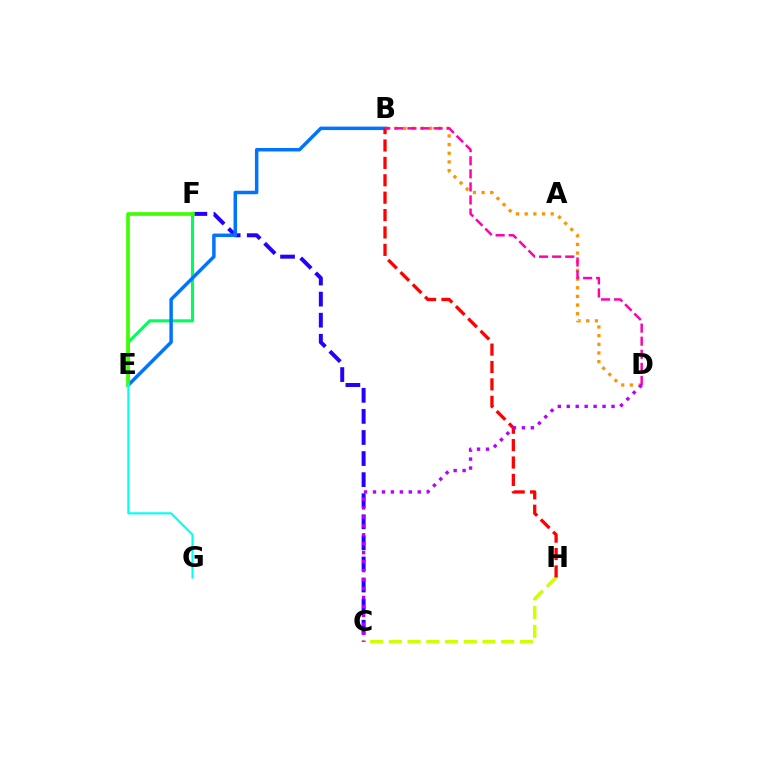{('C', 'F'): [{'color': '#2500ff', 'line_style': 'dashed', 'thickness': 2.86}], ('B', 'D'): [{'color': '#ff9400', 'line_style': 'dotted', 'thickness': 2.35}, {'color': '#ff00ac', 'line_style': 'dashed', 'thickness': 1.78}], ('E', 'F'): [{'color': '#00ff5c', 'line_style': 'solid', 'thickness': 2.23}, {'color': '#3dff00', 'line_style': 'solid', 'thickness': 2.62}], ('B', 'E'): [{'color': '#0074ff', 'line_style': 'solid', 'thickness': 2.5}], ('C', 'H'): [{'color': '#d1ff00', 'line_style': 'dashed', 'thickness': 2.54}], ('B', 'H'): [{'color': '#ff0000', 'line_style': 'dashed', 'thickness': 2.36}], ('C', 'D'): [{'color': '#b900ff', 'line_style': 'dotted', 'thickness': 2.43}], ('E', 'G'): [{'color': '#00fff6', 'line_style': 'solid', 'thickness': 1.52}]}